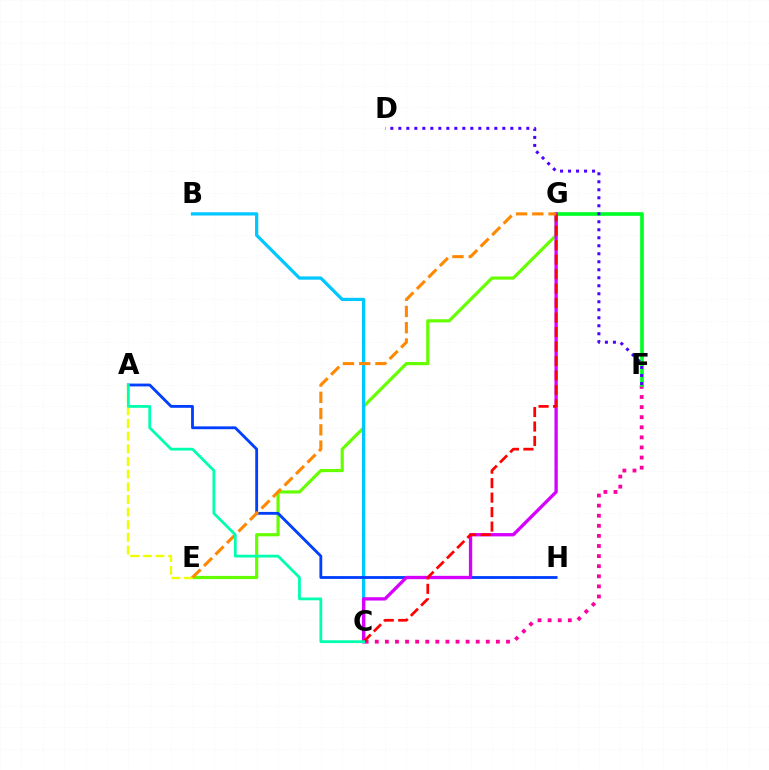{('C', 'F'): [{'color': '#ff00a0', 'line_style': 'dotted', 'thickness': 2.74}], ('E', 'G'): [{'color': '#66ff00', 'line_style': 'solid', 'thickness': 2.29}, {'color': '#ff8800', 'line_style': 'dashed', 'thickness': 2.21}], ('F', 'G'): [{'color': '#00ff27', 'line_style': 'solid', 'thickness': 2.63}], ('A', 'E'): [{'color': '#eeff00', 'line_style': 'dashed', 'thickness': 1.72}], ('B', 'C'): [{'color': '#00c7ff', 'line_style': 'solid', 'thickness': 2.33}], ('A', 'H'): [{'color': '#003fff', 'line_style': 'solid', 'thickness': 2.03}], ('C', 'G'): [{'color': '#d600ff', 'line_style': 'solid', 'thickness': 2.38}, {'color': '#ff0000', 'line_style': 'dashed', 'thickness': 1.97}], ('D', 'F'): [{'color': '#4f00ff', 'line_style': 'dotted', 'thickness': 2.17}], ('A', 'C'): [{'color': '#00ffaf', 'line_style': 'solid', 'thickness': 2.0}]}